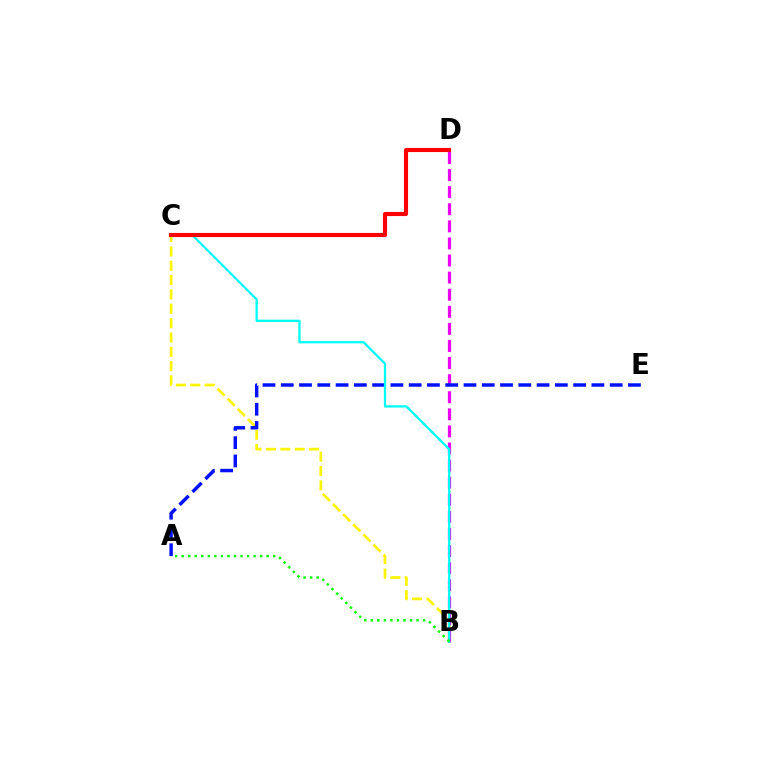{('B', 'C'): [{'color': '#fcf500', 'line_style': 'dashed', 'thickness': 1.95}, {'color': '#00fff6', 'line_style': 'solid', 'thickness': 1.64}], ('B', 'D'): [{'color': '#ee00ff', 'line_style': 'dashed', 'thickness': 2.32}], ('A', 'E'): [{'color': '#0010ff', 'line_style': 'dashed', 'thickness': 2.48}], ('A', 'B'): [{'color': '#08ff00', 'line_style': 'dotted', 'thickness': 1.78}], ('C', 'D'): [{'color': '#ff0000', 'line_style': 'solid', 'thickness': 2.97}]}